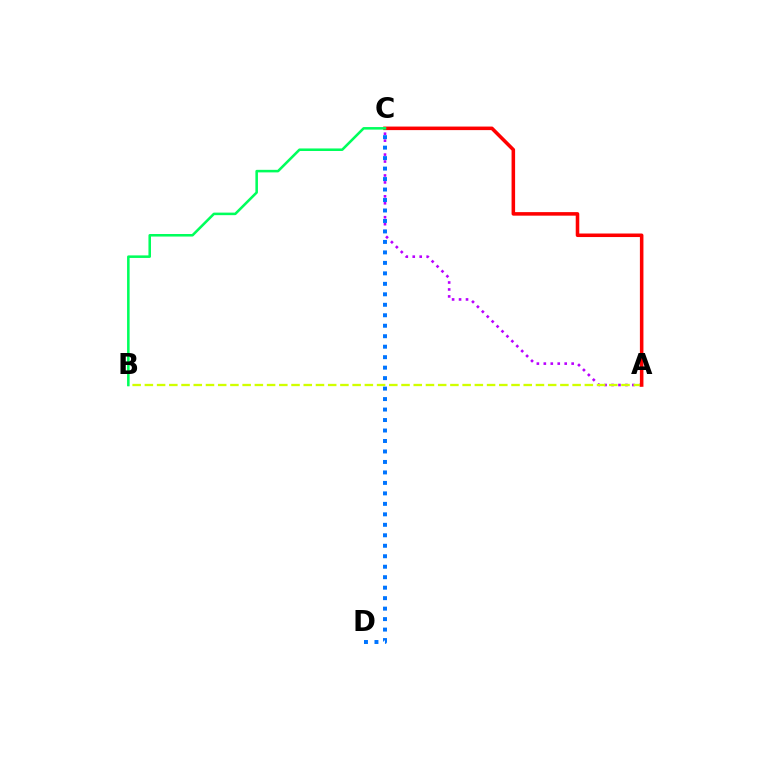{('A', 'C'): [{'color': '#b900ff', 'line_style': 'dotted', 'thickness': 1.89}, {'color': '#ff0000', 'line_style': 'solid', 'thickness': 2.55}], ('A', 'B'): [{'color': '#d1ff00', 'line_style': 'dashed', 'thickness': 1.66}], ('C', 'D'): [{'color': '#0074ff', 'line_style': 'dotted', 'thickness': 2.85}], ('B', 'C'): [{'color': '#00ff5c', 'line_style': 'solid', 'thickness': 1.84}]}